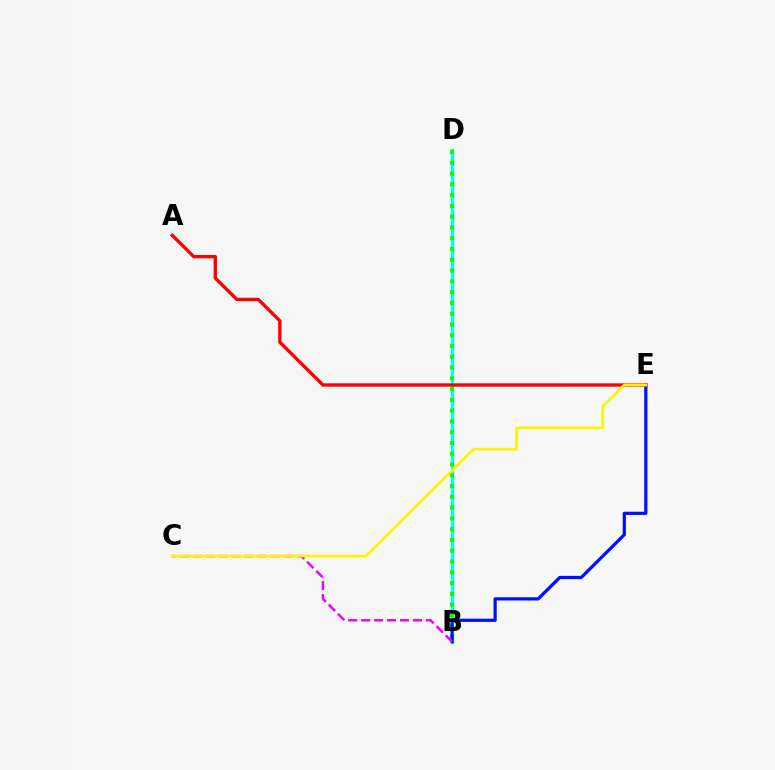{('B', 'D'): [{'color': '#00fff6', 'line_style': 'solid', 'thickness': 2.37}, {'color': '#08ff00', 'line_style': 'dotted', 'thickness': 2.93}], ('B', 'E'): [{'color': '#0010ff', 'line_style': 'solid', 'thickness': 2.33}], ('B', 'C'): [{'color': '#ee00ff', 'line_style': 'dashed', 'thickness': 1.76}], ('A', 'E'): [{'color': '#ff0000', 'line_style': 'solid', 'thickness': 2.41}], ('C', 'E'): [{'color': '#fcf500', 'line_style': 'solid', 'thickness': 1.94}]}